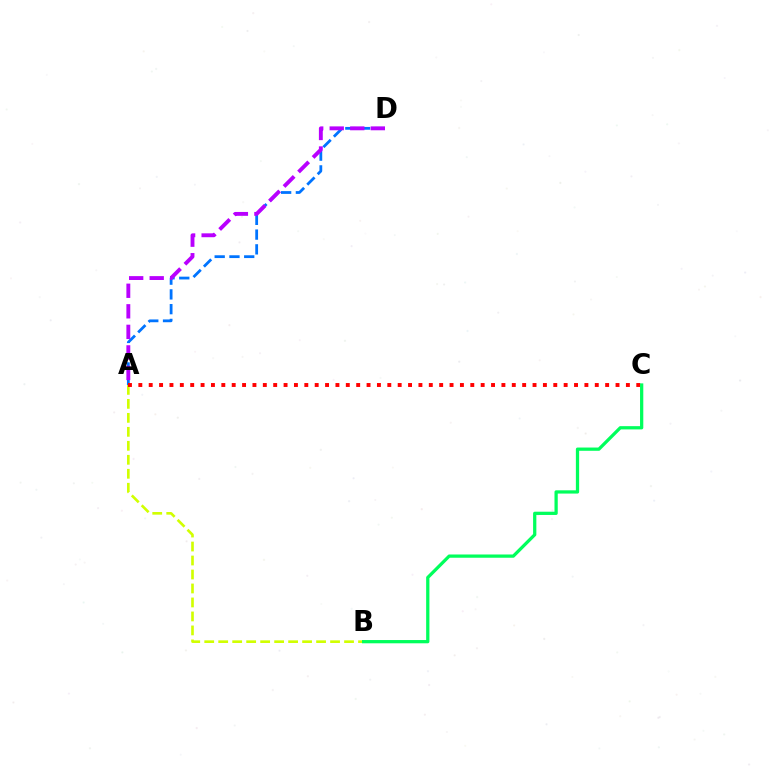{('A', 'D'): [{'color': '#0074ff', 'line_style': 'dashed', 'thickness': 2.0}, {'color': '#b900ff', 'line_style': 'dashed', 'thickness': 2.79}], ('A', 'B'): [{'color': '#d1ff00', 'line_style': 'dashed', 'thickness': 1.9}], ('A', 'C'): [{'color': '#ff0000', 'line_style': 'dotted', 'thickness': 2.82}], ('B', 'C'): [{'color': '#00ff5c', 'line_style': 'solid', 'thickness': 2.34}]}